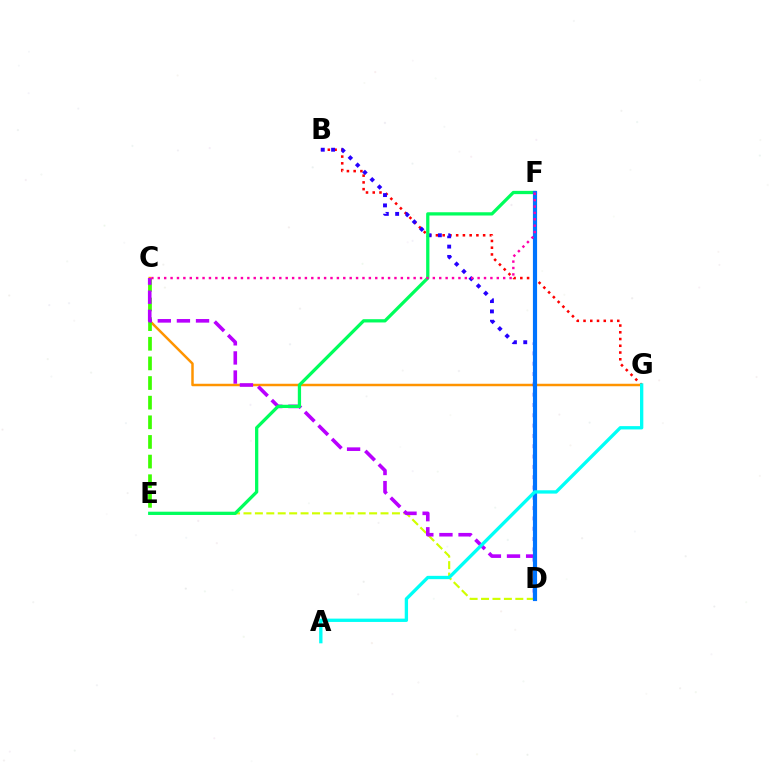{('D', 'E'): [{'color': '#d1ff00', 'line_style': 'dashed', 'thickness': 1.55}], ('B', 'G'): [{'color': '#ff0000', 'line_style': 'dotted', 'thickness': 1.83}], ('C', 'G'): [{'color': '#ff9400', 'line_style': 'solid', 'thickness': 1.79}], ('B', 'D'): [{'color': '#2500ff', 'line_style': 'dotted', 'thickness': 2.8}], ('C', 'E'): [{'color': '#3dff00', 'line_style': 'dashed', 'thickness': 2.67}], ('C', 'D'): [{'color': '#b900ff', 'line_style': 'dashed', 'thickness': 2.6}], ('E', 'F'): [{'color': '#00ff5c', 'line_style': 'solid', 'thickness': 2.35}], ('D', 'F'): [{'color': '#0074ff', 'line_style': 'solid', 'thickness': 3.0}], ('A', 'G'): [{'color': '#00fff6', 'line_style': 'solid', 'thickness': 2.39}], ('C', 'F'): [{'color': '#ff00ac', 'line_style': 'dotted', 'thickness': 1.74}]}